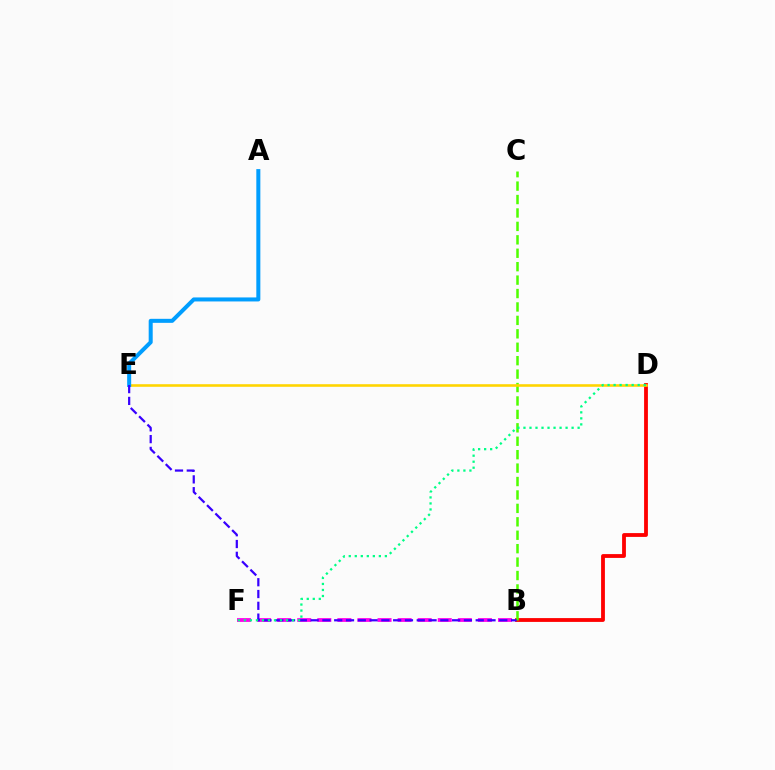{('B', 'D'): [{'color': '#ff0000', 'line_style': 'solid', 'thickness': 2.75}], ('B', 'F'): [{'color': '#ff00ed', 'line_style': 'dashed', 'thickness': 2.73}], ('B', 'C'): [{'color': '#4fff00', 'line_style': 'dashed', 'thickness': 1.82}], ('D', 'E'): [{'color': '#ffd500', 'line_style': 'solid', 'thickness': 1.87}], ('A', 'E'): [{'color': '#009eff', 'line_style': 'solid', 'thickness': 2.89}], ('B', 'E'): [{'color': '#3700ff', 'line_style': 'dashed', 'thickness': 1.6}], ('D', 'F'): [{'color': '#00ff86', 'line_style': 'dotted', 'thickness': 1.64}]}